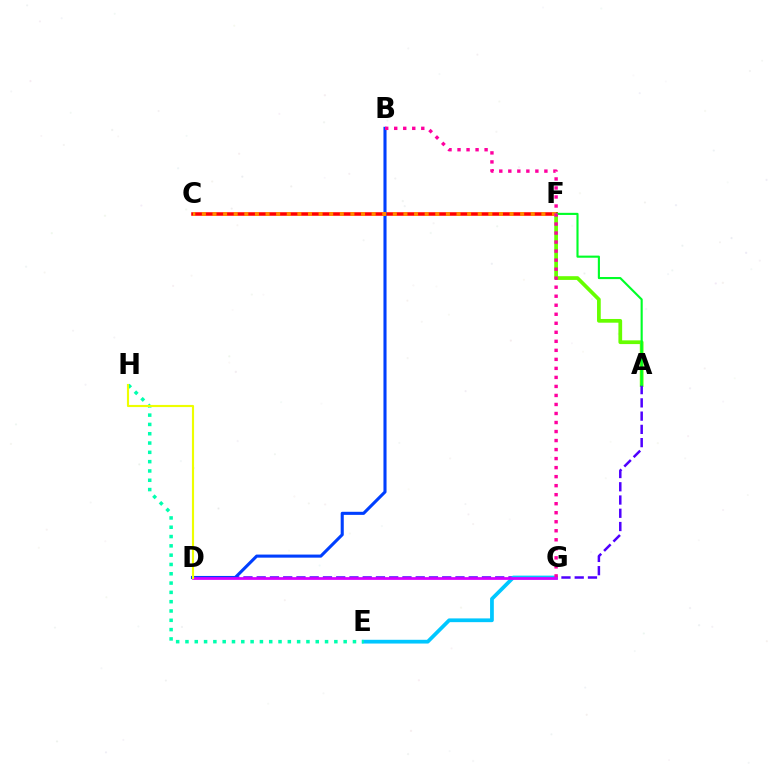{('A', 'F'): [{'color': '#66ff00', 'line_style': 'solid', 'thickness': 2.68}, {'color': '#00ff27', 'line_style': 'solid', 'thickness': 1.53}], ('C', 'F'): [{'color': '#ff0000', 'line_style': 'solid', 'thickness': 2.55}, {'color': '#ff8800', 'line_style': 'dotted', 'thickness': 2.88}], ('A', 'D'): [{'color': '#4f00ff', 'line_style': 'dashed', 'thickness': 1.8}], ('E', 'G'): [{'color': '#00c7ff', 'line_style': 'solid', 'thickness': 2.7}], ('B', 'D'): [{'color': '#003fff', 'line_style': 'solid', 'thickness': 2.22}], ('E', 'H'): [{'color': '#00ffaf', 'line_style': 'dotted', 'thickness': 2.53}], ('B', 'G'): [{'color': '#ff00a0', 'line_style': 'dotted', 'thickness': 2.45}], ('D', 'G'): [{'color': '#d600ff', 'line_style': 'solid', 'thickness': 1.98}], ('D', 'H'): [{'color': '#eeff00', 'line_style': 'solid', 'thickness': 1.54}]}